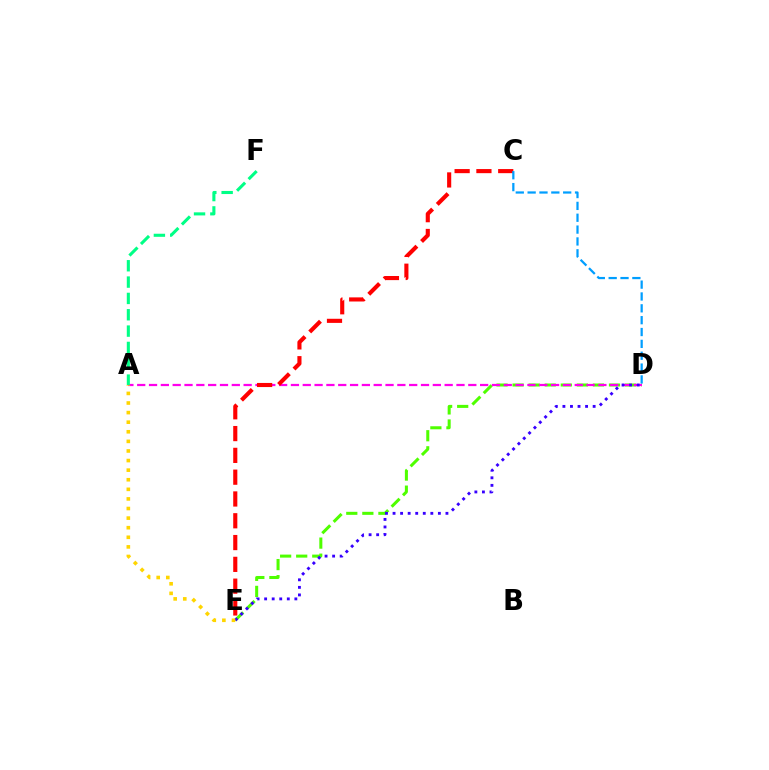{('D', 'E'): [{'color': '#4fff00', 'line_style': 'dashed', 'thickness': 2.18}, {'color': '#3700ff', 'line_style': 'dotted', 'thickness': 2.05}], ('A', 'D'): [{'color': '#ff00ed', 'line_style': 'dashed', 'thickness': 1.61}], ('C', 'E'): [{'color': '#ff0000', 'line_style': 'dashed', 'thickness': 2.96}], ('A', 'F'): [{'color': '#00ff86', 'line_style': 'dashed', 'thickness': 2.22}], ('A', 'E'): [{'color': '#ffd500', 'line_style': 'dotted', 'thickness': 2.61}], ('C', 'D'): [{'color': '#009eff', 'line_style': 'dashed', 'thickness': 1.61}]}